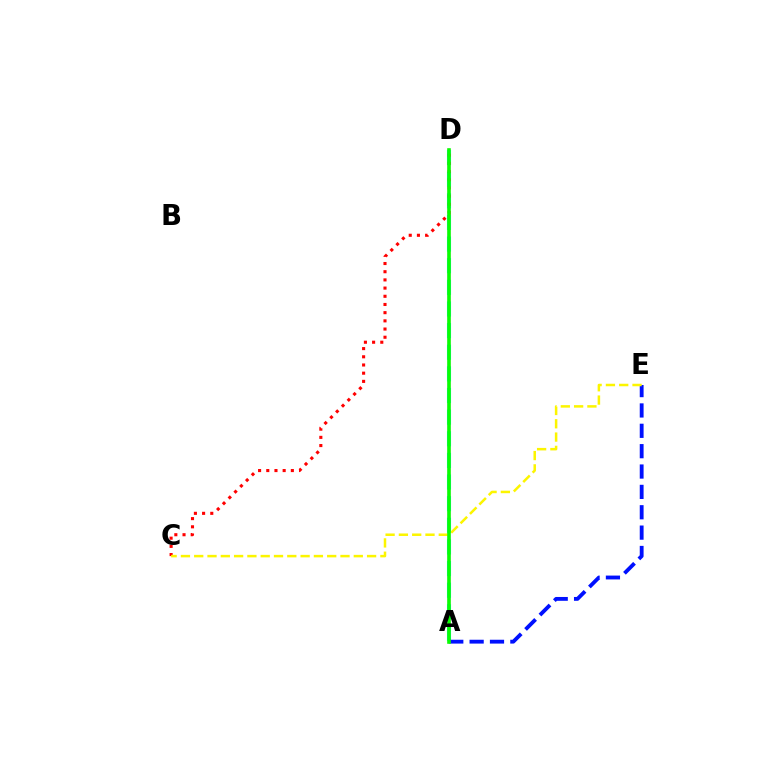{('A', 'D'): [{'color': '#00fff6', 'line_style': 'dashed', 'thickness': 2.94}, {'color': '#ee00ff', 'line_style': 'solid', 'thickness': 1.65}, {'color': '#08ff00', 'line_style': 'solid', 'thickness': 2.59}], ('A', 'E'): [{'color': '#0010ff', 'line_style': 'dashed', 'thickness': 2.77}], ('C', 'D'): [{'color': '#ff0000', 'line_style': 'dotted', 'thickness': 2.23}], ('C', 'E'): [{'color': '#fcf500', 'line_style': 'dashed', 'thickness': 1.81}]}